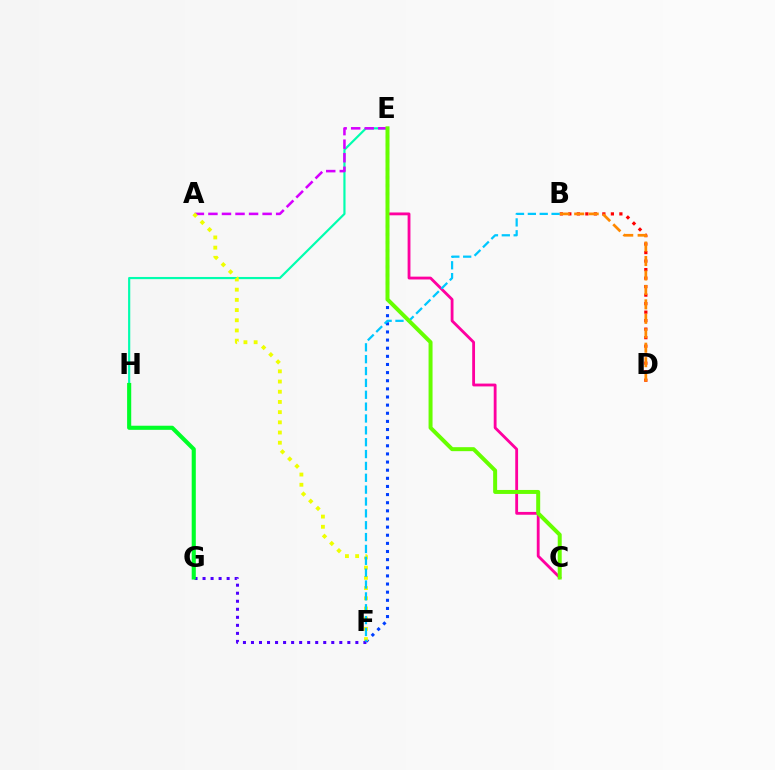{('F', 'G'): [{'color': '#4f00ff', 'line_style': 'dotted', 'thickness': 2.18}], ('E', 'H'): [{'color': '#00ffaf', 'line_style': 'solid', 'thickness': 1.57}], ('A', 'E'): [{'color': '#d600ff', 'line_style': 'dashed', 'thickness': 1.84}], ('C', 'E'): [{'color': '#ff00a0', 'line_style': 'solid', 'thickness': 2.03}, {'color': '#66ff00', 'line_style': 'solid', 'thickness': 2.87}], ('G', 'H'): [{'color': '#00ff27', 'line_style': 'solid', 'thickness': 2.96}], ('B', 'D'): [{'color': '#ff0000', 'line_style': 'dotted', 'thickness': 2.31}, {'color': '#ff8800', 'line_style': 'dashed', 'thickness': 1.96}], ('E', 'F'): [{'color': '#003fff', 'line_style': 'dotted', 'thickness': 2.21}], ('A', 'F'): [{'color': '#eeff00', 'line_style': 'dotted', 'thickness': 2.77}], ('B', 'F'): [{'color': '#00c7ff', 'line_style': 'dashed', 'thickness': 1.61}]}